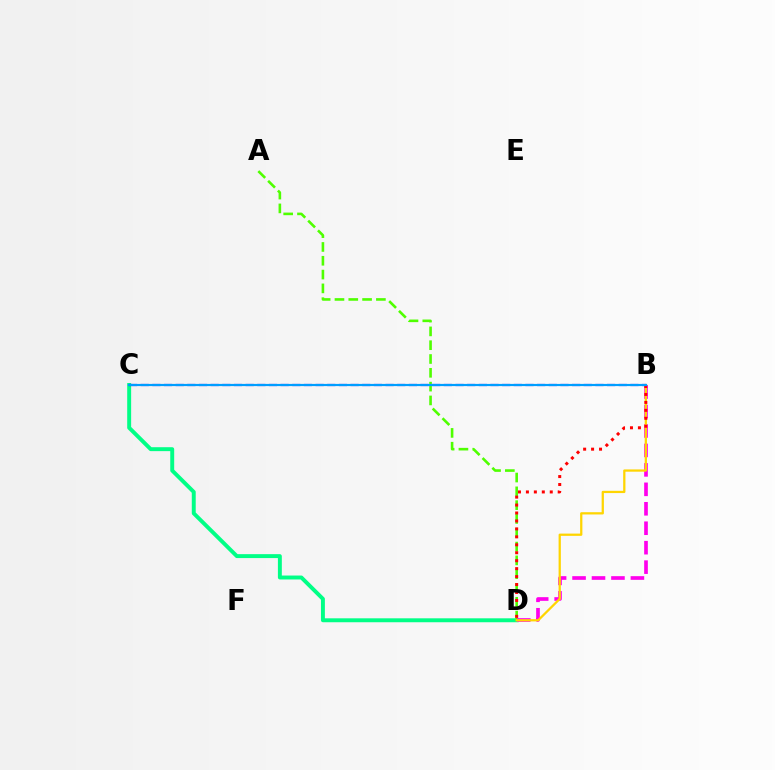{('C', 'D'): [{'color': '#00ff86', 'line_style': 'solid', 'thickness': 2.83}], ('A', 'D'): [{'color': '#4fff00', 'line_style': 'dashed', 'thickness': 1.88}], ('B', 'D'): [{'color': '#ff00ed', 'line_style': 'dashed', 'thickness': 2.64}, {'color': '#ffd500', 'line_style': 'solid', 'thickness': 1.63}, {'color': '#ff0000', 'line_style': 'dotted', 'thickness': 2.16}], ('B', 'C'): [{'color': '#3700ff', 'line_style': 'dashed', 'thickness': 1.58}, {'color': '#009eff', 'line_style': 'solid', 'thickness': 1.56}]}